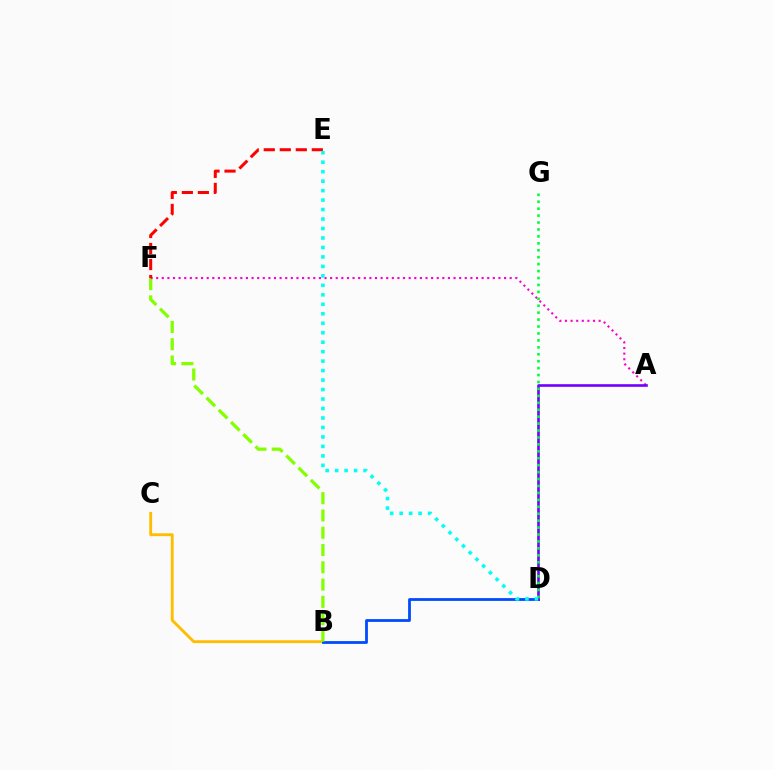{('B', 'C'): [{'color': '#ffbd00', 'line_style': 'solid', 'thickness': 2.06}], ('B', 'D'): [{'color': '#004bff', 'line_style': 'solid', 'thickness': 2.0}], ('B', 'F'): [{'color': '#84ff00', 'line_style': 'dashed', 'thickness': 2.35}], ('A', 'F'): [{'color': '#ff00cf', 'line_style': 'dotted', 'thickness': 1.52}], ('E', 'F'): [{'color': '#ff0000', 'line_style': 'dashed', 'thickness': 2.18}], ('A', 'D'): [{'color': '#7200ff', 'line_style': 'solid', 'thickness': 1.9}], ('D', 'G'): [{'color': '#00ff39', 'line_style': 'dotted', 'thickness': 1.88}], ('D', 'E'): [{'color': '#00fff6', 'line_style': 'dotted', 'thickness': 2.57}]}